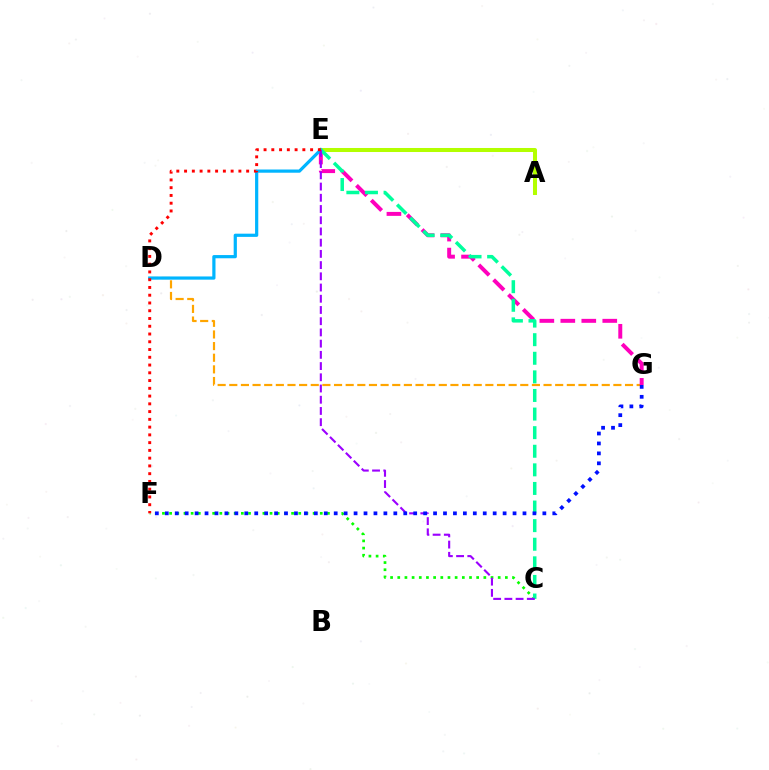{('C', 'F'): [{'color': '#08ff00', 'line_style': 'dotted', 'thickness': 1.95}], ('D', 'G'): [{'color': '#ffa500', 'line_style': 'dashed', 'thickness': 1.58}], ('E', 'G'): [{'color': '#ff00bd', 'line_style': 'dashed', 'thickness': 2.85}], ('A', 'E'): [{'color': '#b3ff00', 'line_style': 'solid', 'thickness': 2.9}], ('D', 'E'): [{'color': '#00b5ff', 'line_style': 'solid', 'thickness': 2.31}], ('C', 'E'): [{'color': '#00ff9d', 'line_style': 'dashed', 'thickness': 2.53}, {'color': '#9b00ff', 'line_style': 'dashed', 'thickness': 1.52}], ('E', 'F'): [{'color': '#ff0000', 'line_style': 'dotted', 'thickness': 2.11}], ('F', 'G'): [{'color': '#0010ff', 'line_style': 'dotted', 'thickness': 2.7}]}